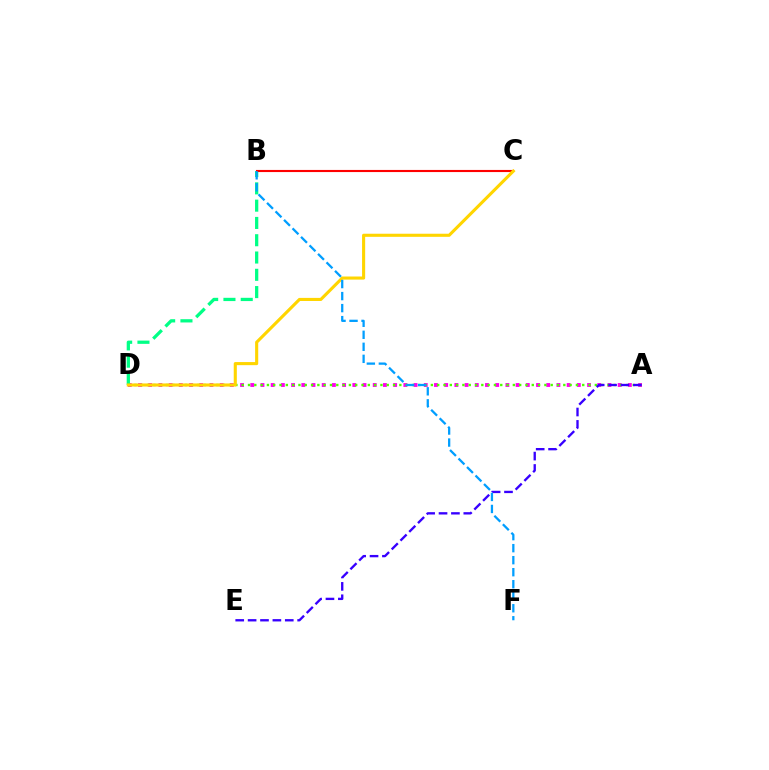{('A', 'D'): [{'color': '#ff00ed', 'line_style': 'dotted', 'thickness': 2.77}, {'color': '#4fff00', 'line_style': 'dotted', 'thickness': 1.71}], ('B', 'D'): [{'color': '#00ff86', 'line_style': 'dashed', 'thickness': 2.35}], ('A', 'E'): [{'color': '#3700ff', 'line_style': 'dashed', 'thickness': 1.68}], ('B', 'C'): [{'color': '#ff0000', 'line_style': 'solid', 'thickness': 1.53}], ('C', 'D'): [{'color': '#ffd500', 'line_style': 'solid', 'thickness': 2.23}], ('B', 'F'): [{'color': '#009eff', 'line_style': 'dashed', 'thickness': 1.63}]}